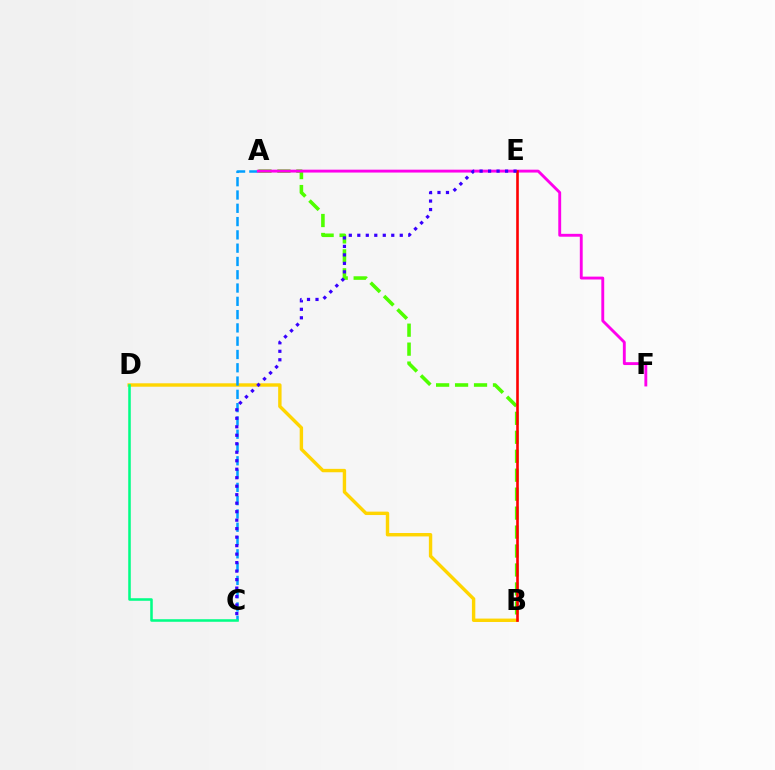{('B', 'D'): [{'color': '#ffd500', 'line_style': 'solid', 'thickness': 2.45}], ('A', 'B'): [{'color': '#4fff00', 'line_style': 'dashed', 'thickness': 2.58}], ('A', 'C'): [{'color': '#009eff', 'line_style': 'dashed', 'thickness': 1.81}], ('A', 'F'): [{'color': '#ff00ed', 'line_style': 'solid', 'thickness': 2.07}], ('B', 'E'): [{'color': '#ff0000', 'line_style': 'solid', 'thickness': 1.88}], ('C', 'D'): [{'color': '#00ff86', 'line_style': 'solid', 'thickness': 1.84}], ('C', 'E'): [{'color': '#3700ff', 'line_style': 'dotted', 'thickness': 2.31}]}